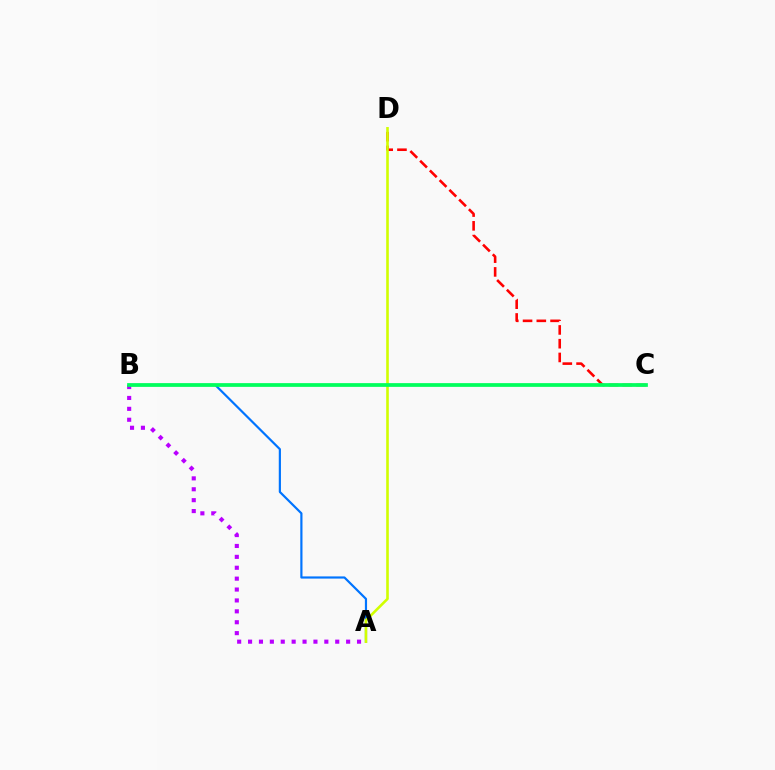{('A', 'B'): [{'color': '#b900ff', 'line_style': 'dotted', 'thickness': 2.96}, {'color': '#0074ff', 'line_style': 'solid', 'thickness': 1.57}], ('C', 'D'): [{'color': '#ff0000', 'line_style': 'dashed', 'thickness': 1.87}], ('A', 'D'): [{'color': '#d1ff00', 'line_style': 'solid', 'thickness': 1.88}], ('B', 'C'): [{'color': '#00ff5c', 'line_style': 'solid', 'thickness': 2.69}]}